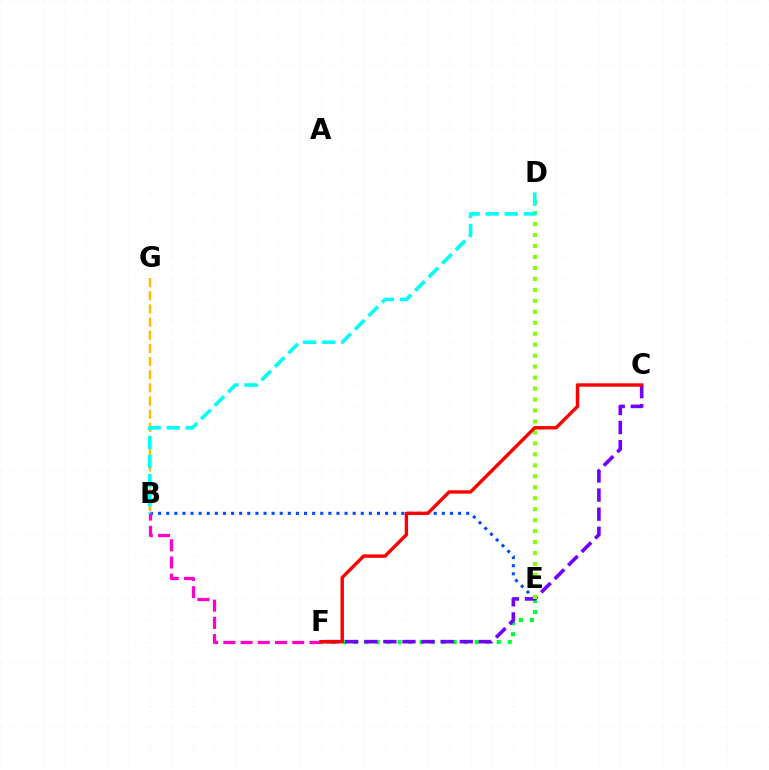{('B', 'E'): [{'color': '#004bff', 'line_style': 'dotted', 'thickness': 2.2}], ('E', 'F'): [{'color': '#00ff39', 'line_style': 'dotted', 'thickness': 3.0}], ('C', 'F'): [{'color': '#7200ff', 'line_style': 'dashed', 'thickness': 2.59}, {'color': '#ff0000', 'line_style': 'solid', 'thickness': 2.44}], ('B', 'G'): [{'color': '#ffbd00', 'line_style': 'dashed', 'thickness': 1.79}], ('B', 'F'): [{'color': '#ff00cf', 'line_style': 'dashed', 'thickness': 2.34}], ('D', 'E'): [{'color': '#84ff00', 'line_style': 'dotted', 'thickness': 2.98}], ('B', 'D'): [{'color': '#00fff6', 'line_style': 'dashed', 'thickness': 2.59}]}